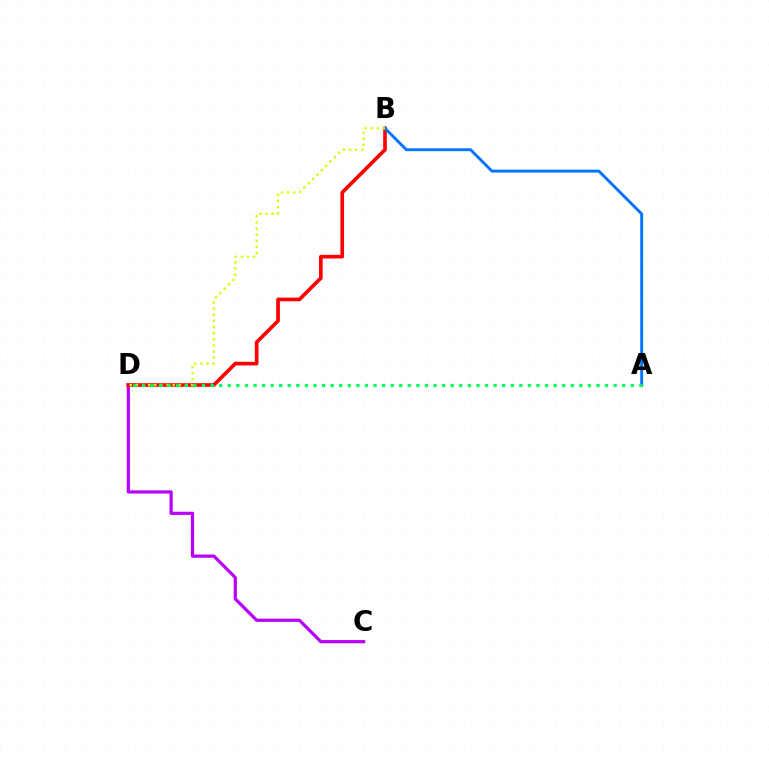{('C', 'D'): [{'color': '#b900ff', 'line_style': 'solid', 'thickness': 2.31}], ('B', 'D'): [{'color': '#ff0000', 'line_style': 'solid', 'thickness': 2.63}, {'color': '#d1ff00', 'line_style': 'dotted', 'thickness': 1.67}], ('A', 'B'): [{'color': '#0074ff', 'line_style': 'solid', 'thickness': 2.09}], ('A', 'D'): [{'color': '#00ff5c', 'line_style': 'dotted', 'thickness': 2.33}]}